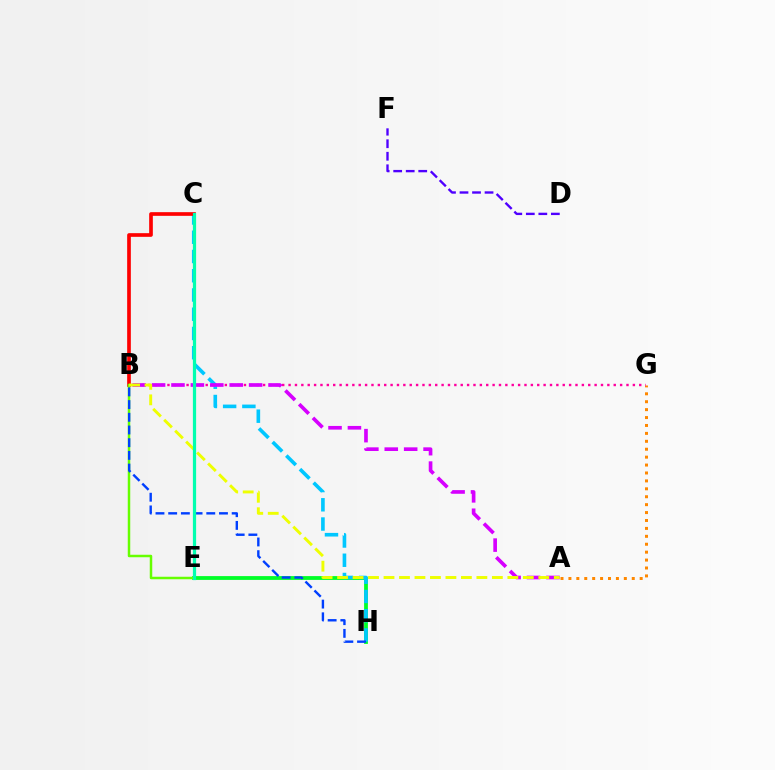{('A', 'G'): [{'color': '#ff8800', 'line_style': 'dotted', 'thickness': 2.15}], ('E', 'H'): [{'color': '#00ff27', 'line_style': 'solid', 'thickness': 2.73}], ('B', 'G'): [{'color': '#ff00a0', 'line_style': 'dotted', 'thickness': 1.73}], ('C', 'H'): [{'color': '#00c7ff', 'line_style': 'dashed', 'thickness': 2.61}], ('B', 'C'): [{'color': '#ff0000', 'line_style': 'solid', 'thickness': 2.64}], ('B', 'E'): [{'color': '#66ff00', 'line_style': 'solid', 'thickness': 1.79}], ('B', 'H'): [{'color': '#003fff', 'line_style': 'dashed', 'thickness': 1.73}], ('A', 'B'): [{'color': '#d600ff', 'line_style': 'dashed', 'thickness': 2.64}, {'color': '#eeff00', 'line_style': 'dashed', 'thickness': 2.1}], ('D', 'F'): [{'color': '#4f00ff', 'line_style': 'dashed', 'thickness': 1.7}], ('C', 'E'): [{'color': '#00ffaf', 'line_style': 'solid', 'thickness': 2.32}]}